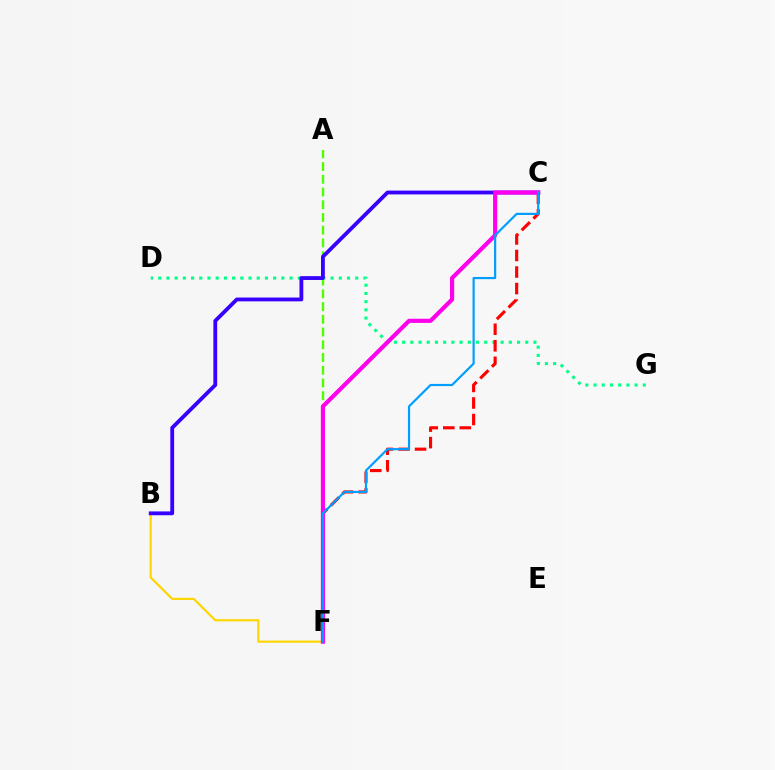{('D', 'G'): [{'color': '#00ff86', 'line_style': 'dotted', 'thickness': 2.23}], ('B', 'F'): [{'color': '#ffd500', 'line_style': 'solid', 'thickness': 1.56}], ('A', 'F'): [{'color': '#4fff00', 'line_style': 'dashed', 'thickness': 1.73}], ('C', 'F'): [{'color': '#ff0000', 'line_style': 'dashed', 'thickness': 2.25}, {'color': '#ff00ed', 'line_style': 'solid', 'thickness': 2.99}, {'color': '#009eff', 'line_style': 'solid', 'thickness': 1.57}], ('B', 'C'): [{'color': '#3700ff', 'line_style': 'solid', 'thickness': 2.75}]}